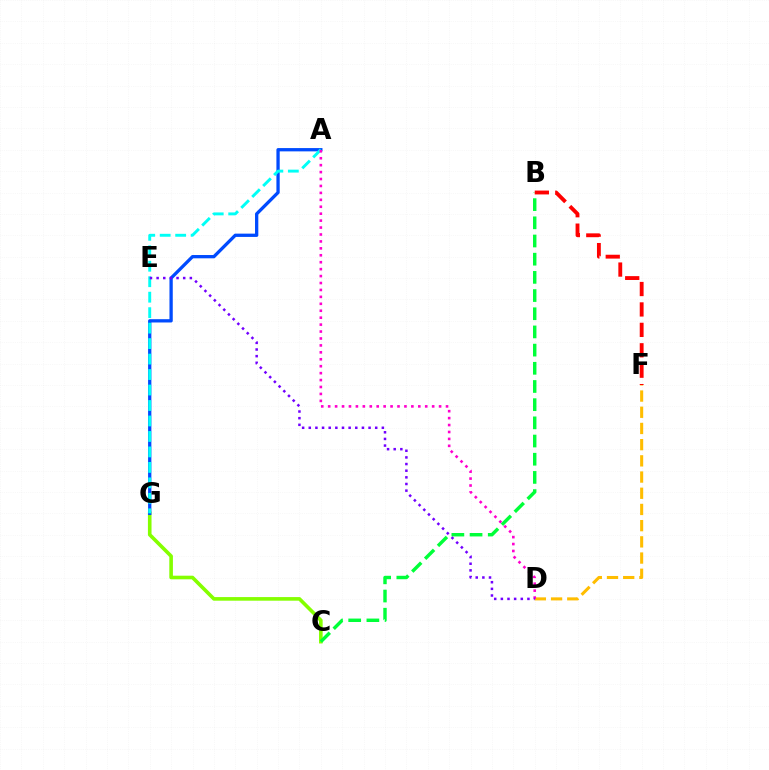{('C', 'G'): [{'color': '#84ff00', 'line_style': 'solid', 'thickness': 2.6}], ('B', 'C'): [{'color': '#00ff39', 'line_style': 'dashed', 'thickness': 2.47}], ('B', 'F'): [{'color': '#ff0000', 'line_style': 'dashed', 'thickness': 2.77}], ('A', 'G'): [{'color': '#004bff', 'line_style': 'solid', 'thickness': 2.37}, {'color': '#00fff6', 'line_style': 'dashed', 'thickness': 2.1}], ('D', 'F'): [{'color': '#ffbd00', 'line_style': 'dashed', 'thickness': 2.2}], ('A', 'D'): [{'color': '#ff00cf', 'line_style': 'dotted', 'thickness': 1.88}], ('D', 'E'): [{'color': '#7200ff', 'line_style': 'dotted', 'thickness': 1.81}]}